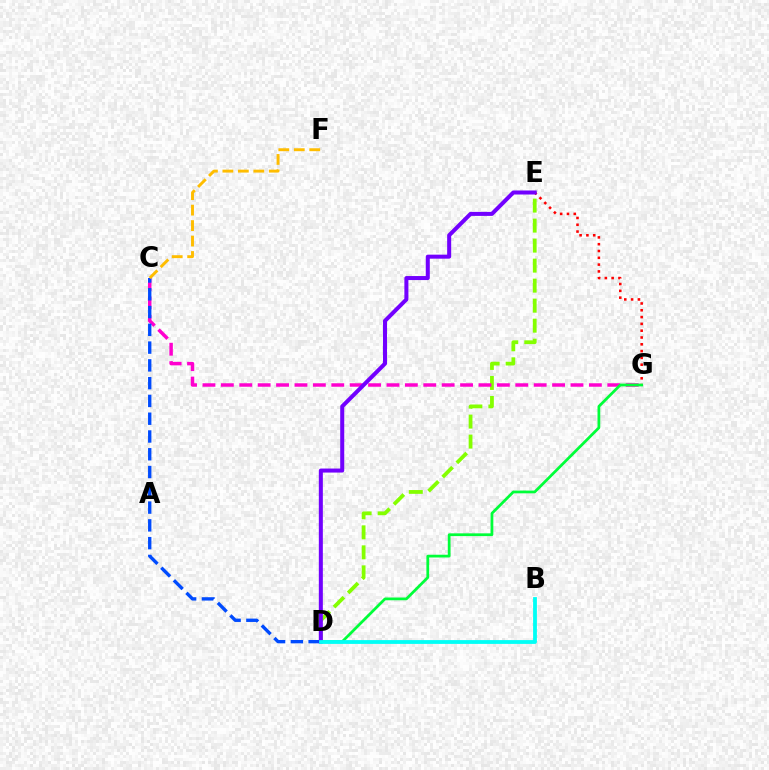{('D', 'E'): [{'color': '#84ff00', 'line_style': 'dashed', 'thickness': 2.72}, {'color': '#7200ff', 'line_style': 'solid', 'thickness': 2.9}], ('C', 'G'): [{'color': '#ff00cf', 'line_style': 'dashed', 'thickness': 2.5}], ('E', 'G'): [{'color': '#ff0000', 'line_style': 'dotted', 'thickness': 1.85}], ('C', 'D'): [{'color': '#004bff', 'line_style': 'dashed', 'thickness': 2.41}], ('D', 'G'): [{'color': '#00ff39', 'line_style': 'solid', 'thickness': 1.98}], ('C', 'F'): [{'color': '#ffbd00', 'line_style': 'dashed', 'thickness': 2.1}], ('B', 'D'): [{'color': '#00fff6', 'line_style': 'solid', 'thickness': 2.74}]}